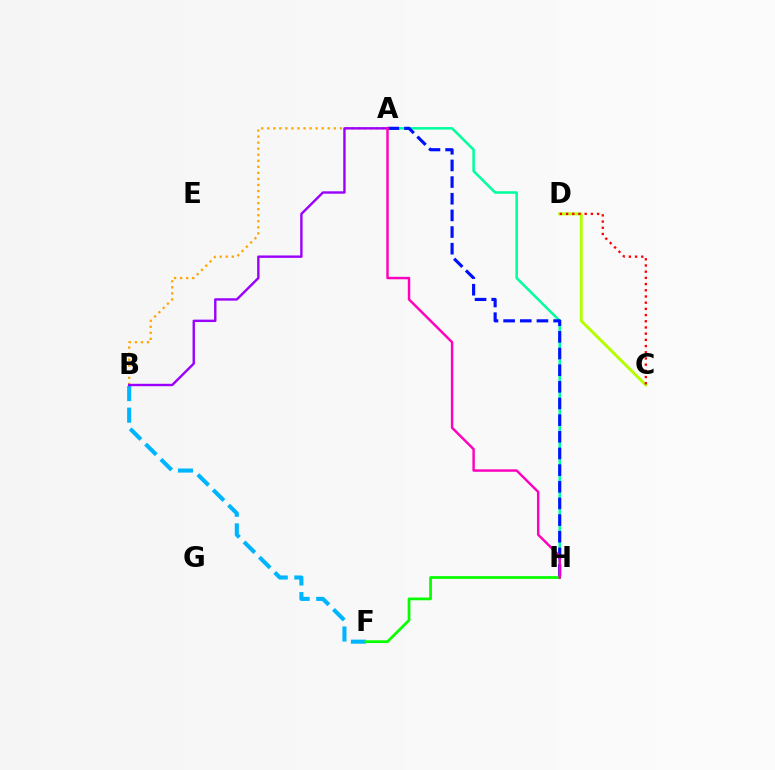{('A', 'H'): [{'color': '#00ff9d', 'line_style': 'solid', 'thickness': 1.82}, {'color': '#0010ff', 'line_style': 'dashed', 'thickness': 2.26}, {'color': '#ff00bd', 'line_style': 'solid', 'thickness': 1.76}], ('C', 'D'): [{'color': '#b3ff00', 'line_style': 'solid', 'thickness': 2.11}, {'color': '#ff0000', 'line_style': 'dotted', 'thickness': 1.68}], ('B', 'F'): [{'color': '#00b5ff', 'line_style': 'dashed', 'thickness': 2.94}], ('F', 'H'): [{'color': '#08ff00', 'line_style': 'solid', 'thickness': 1.97}], ('A', 'B'): [{'color': '#ffa500', 'line_style': 'dotted', 'thickness': 1.64}, {'color': '#9b00ff', 'line_style': 'solid', 'thickness': 1.73}]}